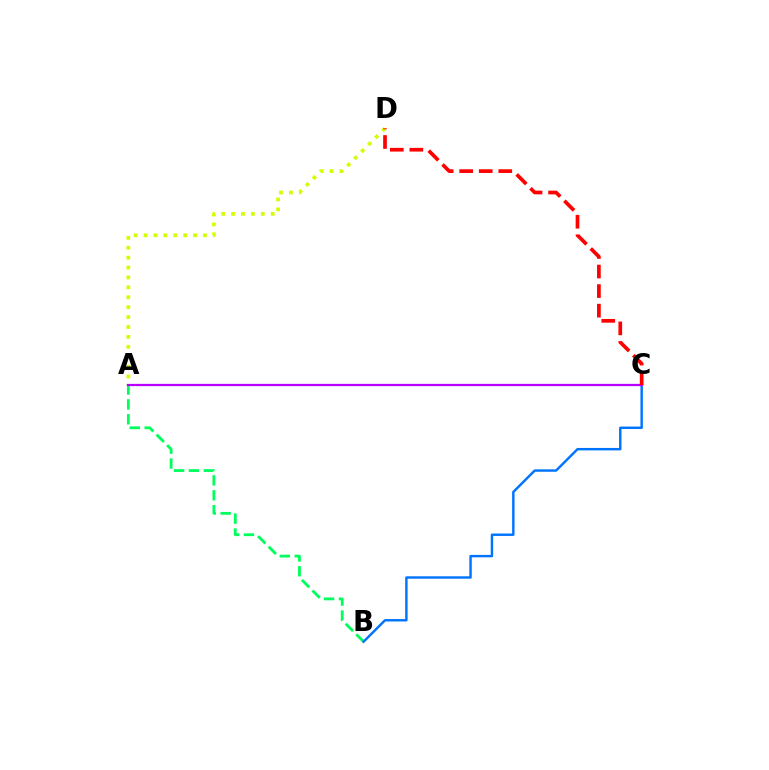{('A', 'D'): [{'color': '#d1ff00', 'line_style': 'dotted', 'thickness': 2.69}], ('A', 'B'): [{'color': '#00ff5c', 'line_style': 'dashed', 'thickness': 2.02}], ('B', 'C'): [{'color': '#0074ff', 'line_style': 'solid', 'thickness': 1.75}], ('A', 'C'): [{'color': '#b900ff', 'line_style': 'solid', 'thickness': 1.62}], ('C', 'D'): [{'color': '#ff0000', 'line_style': 'dashed', 'thickness': 2.66}]}